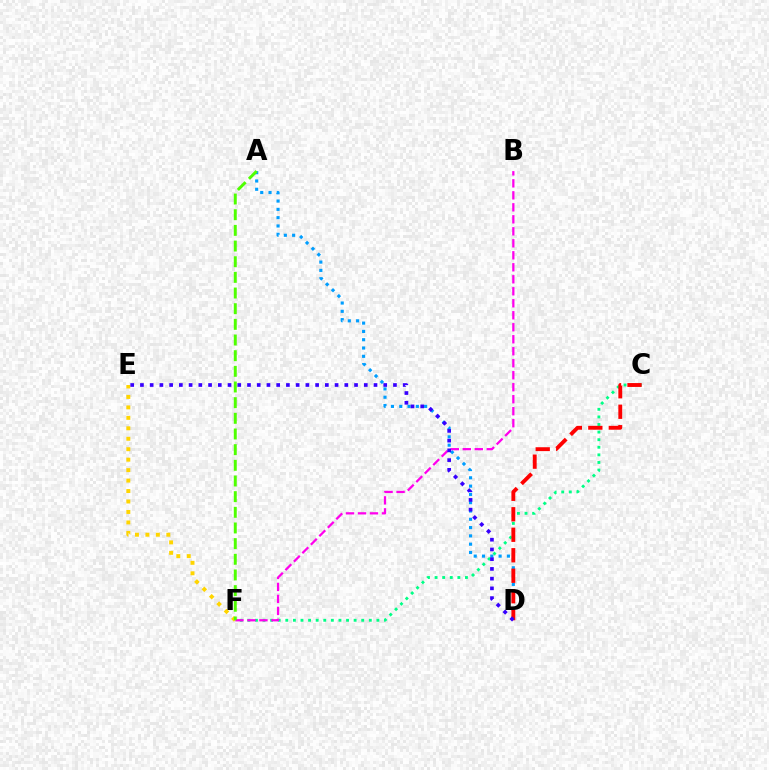{('A', 'D'): [{'color': '#009eff', 'line_style': 'dotted', 'thickness': 2.25}], ('E', 'F'): [{'color': '#ffd500', 'line_style': 'dotted', 'thickness': 2.84}], ('C', 'F'): [{'color': '#00ff86', 'line_style': 'dotted', 'thickness': 2.06}], ('C', 'D'): [{'color': '#ff0000', 'line_style': 'dashed', 'thickness': 2.78}], ('B', 'F'): [{'color': '#ff00ed', 'line_style': 'dashed', 'thickness': 1.63}], ('A', 'F'): [{'color': '#4fff00', 'line_style': 'dashed', 'thickness': 2.13}], ('D', 'E'): [{'color': '#3700ff', 'line_style': 'dotted', 'thickness': 2.64}]}